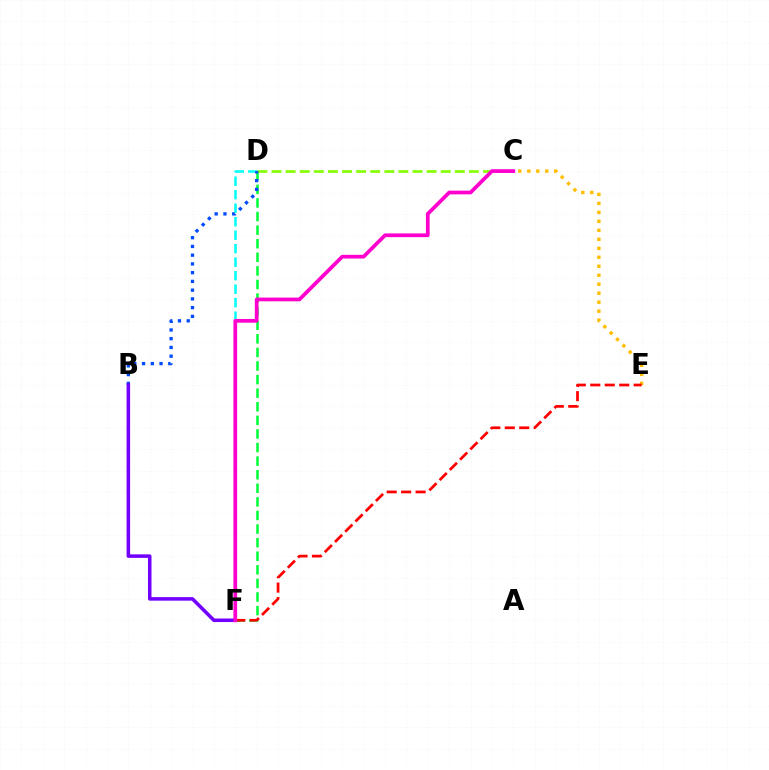{('D', 'F'): [{'color': '#00ff39', 'line_style': 'dashed', 'thickness': 1.85}, {'color': '#00fff6', 'line_style': 'dashed', 'thickness': 1.83}], ('C', 'E'): [{'color': '#ffbd00', 'line_style': 'dotted', 'thickness': 2.44}], ('C', 'D'): [{'color': '#84ff00', 'line_style': 'dashed', 'thickness': 1.92}], ('E', 'F'): [{'color': '#ff0000', 'line_style': 'dashed', 'thickness': 1.97}], ('B', 'D'): [{'color': '#004bff', 'line_style': 'dotted', 'thickness': 2.38}], ('B', 'F'): [{'color': '#7200ff', 'line_style': 'solid', 'thickness': 2.55}], ('C', 'F'): [{'color': '#ff00cf', 'line_style': 'solid', 'thickness': 2.69}]}